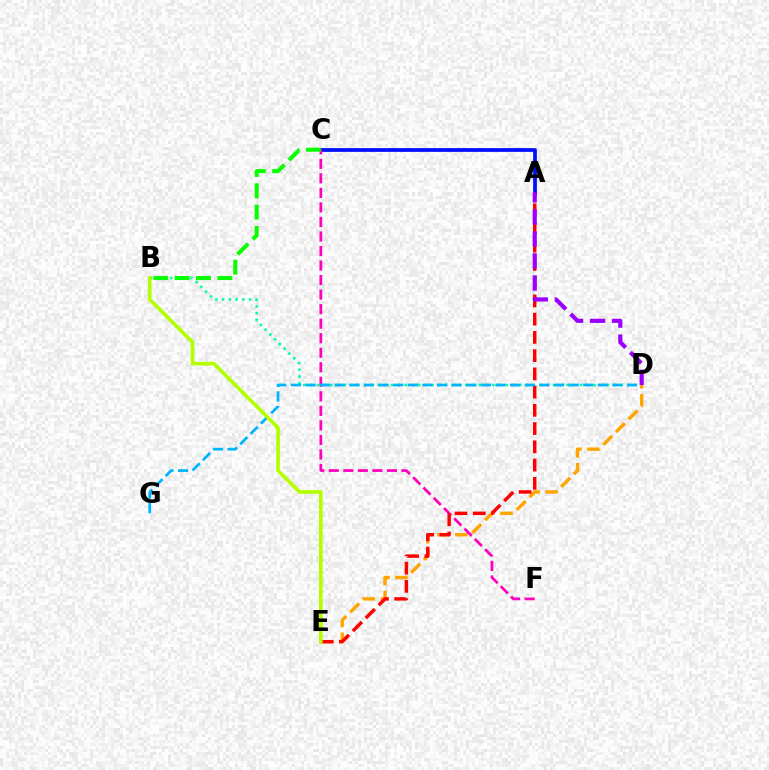{('A', 'C'): [{'color': '#0010ff', 'line_style': 'solid', 'thickness': 2.7}], ('B', 'D'): [{'color': '#00ff9d', 'line_style': 'dotted', 'thickness': 1.83}], ('D', 'E'): [{'color': '#ffa500', 'line_style': 'dashed', 'thickness': 2.45}], ('C', 'F'): [{'color': '#ff00bd', 'line_style': 'dashed', 'thickness': 1.97}], ('A', 'E'): [{'color': '#ff0000', 'line_style': 'dashed', 'thickness': 2.48}], ('D', 'G'): [{'color': '#00b5ff', 'line_style': 'dashed', 'thickness': 1.99}], ('B', 'C'): [{'color': '#08ff00', 'line_style': 'dashed', 'thickness': 2.9}], ('B', 'E'): [{'color': '#b3ff00', 'line_style': 'solid', 'thickness': 2.63}], ('A', 'D'): [{'color': '#9b00ff', 'line_style': 'dashed', 'thickness': 2.99}]}